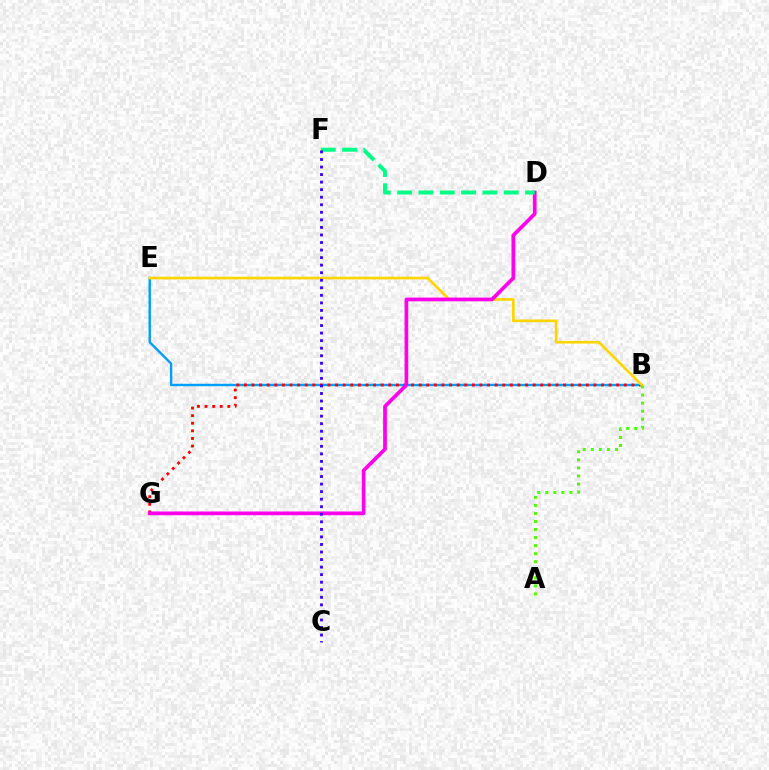{('B', 'E'): [{'color': '#009eff', 'line_style': 'solid', 'thickness': 1.74}, {'color': '#ffd500', 'line_style': 'solid', 'thickness': 1.91}], ('B', 'G'): [{'color': '#ff0000', 'line_style': 'dotted', 'thickness': 2.06}], ('D', 'G'): [{'color': '#ff00ed', 'line_style': 'solid', 'thickness': 2.68}], ('D', 'F'): [{'color': '#00ff86', 'line_style': 'dashed', 'thickness': 2.9}], ('C', 'F'): [{'color': '#3700ff', 'line_style': 'dotted', 'thickness': 2.05}], ('A', 'B'): [{'color': '#4fff00', 'line_style': 'dotted', 'thickness': 2.19}]}